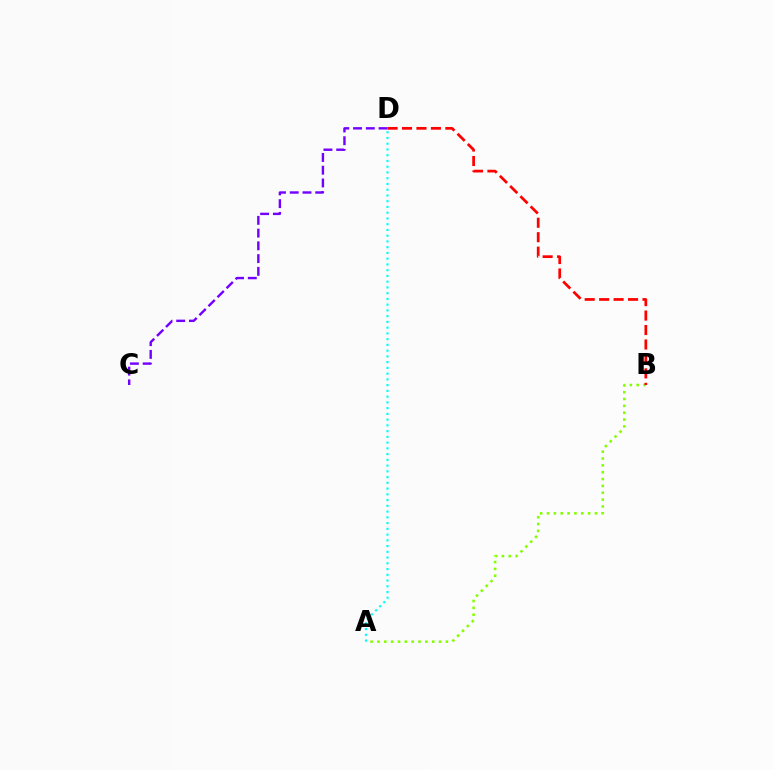{('A', 'B'): [{'color': '#84ff00', 'line_style': 'dotted', 'thickness': 1.86}], ('C', 'D'): [{'color': '#7200ff', 'line_style': 'dashed', 'thickness': 1.73}], ('A', 'D'): [{'color': '#00fff6', 'line_style': 'dotted', 'thickness': 1.56}], ('B', 'D'): [{'color': '#ff0000', 'line_style': 'dashed', 'thickness': 1.96}]}